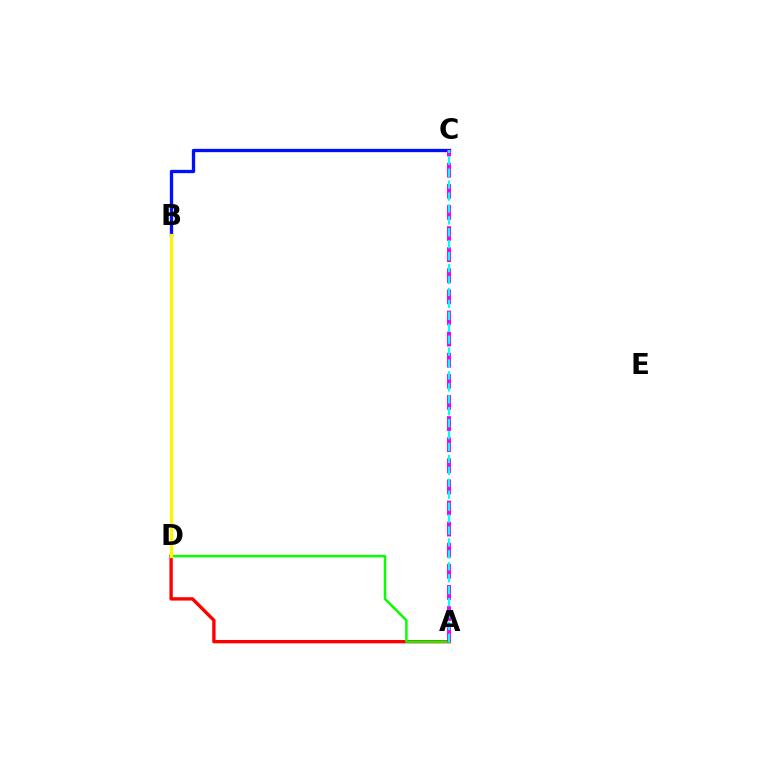{('A', 'D'): [{'color': '#ff0000', 'line_style': 'solid', 'thickness': 2.42}, {'color': '#08ff00', 'line_style': 'solid', 'thickness': 1.8}], ('B', 'C'): [{'color': '#0010ff', 'line_style': 'solid', 'thickness': 2.38}], ('B', 'D'): [{'color': '#fcf500', 'line_style': 'solid', 'thickness': 2.3}], ('A', 'C'): [{'color': '#ee00ff', 'line_style': 'dashed', 'thickness': 2.87}, {'color': '#00fff6', 'line_style': 'dashed', 'thickness': 1.62}]}